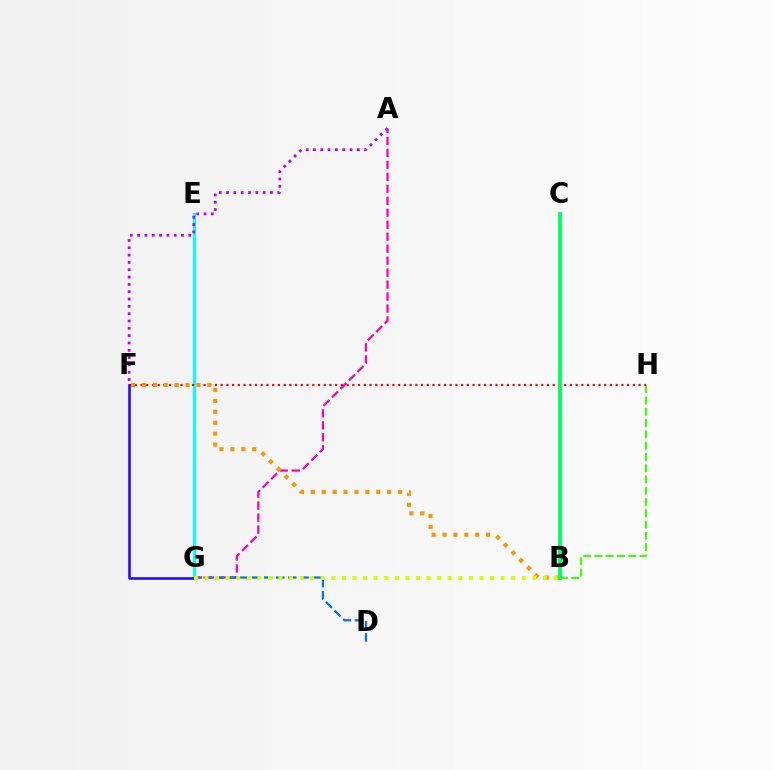{('A', 'G'): [{'color': '#ff00ac', 'line_style': 'dashed', 'thickness': 1.63}], ('E', 'G'): [{'color': '#00fff6', 'line_style': 'solid', 'thickness': 2.17}], ('B', 'H'): [{'color': '#3dff00', 'line_style': 'dashed', 'thickness': 1.53}], ('F', 'H'): [{'color': '#ff0000', 'line_style': 'dotted', 'thickness': 1.56}], ('B', 'F'): [{'color': '#ff9400', 'line_style': 'dotted', 'thickness': 2.96}], ('F', 'G'): [{'color': '#2500ff', 'line_style': 'solid', 'thickness': 1.81}], ('D', 'G'): [{'color': '#0074ff', 'line_style': 'dashed', 'thickness': 1.64}], ('B', 'C'): [{'color': '#00ff5c', 'line_style': 'solid', 'thickness': 2.76}], ('A', 'F'): [{'color': '#b900ff', 'line_style': 'dotted', 'thickness': 1.99}], ('B', 'G'): [{'color': '#d1ff00', 'line_style': 'dotted', 'thickness': 2.87}]}